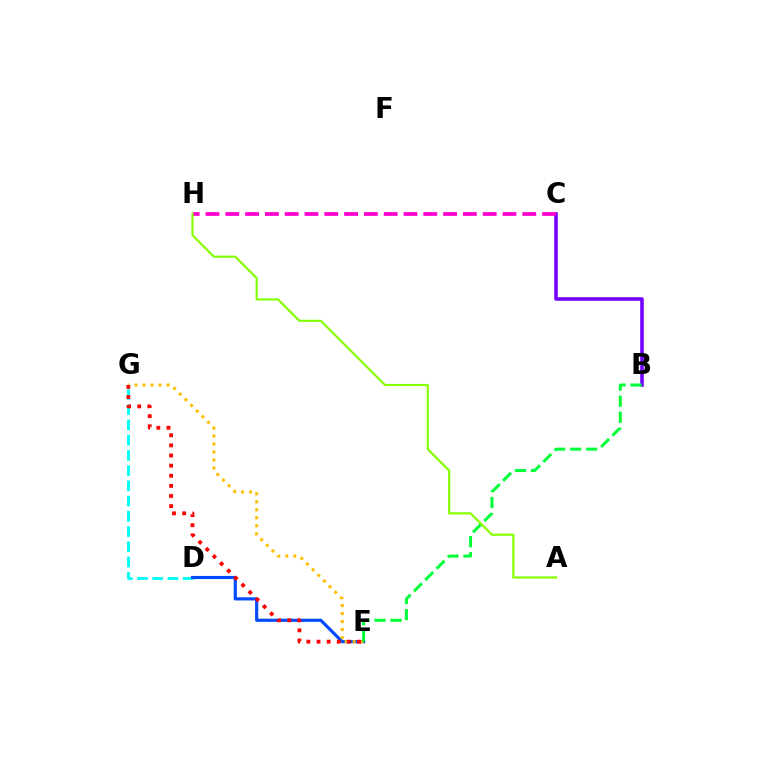{('D', 'G'): [{'color': '#00fff6', 'line_style': 'dashed', 'thickness': 2.07}], ('B', 'C'): [{'color': '#7200ff', 'line_style': 'solid', 'thickness': 2.57}], ('D', 'E'): [{'color': '#004bff', 'line_style': 'solid', 'thickness': 2.26}], ('E', 'G'): [{'color': '#ffbd00', 'line_style': 'dotted', 'thickness': 2.17}, {'color': '#ff0000', 'line_style': 'dotted', 'thickness': 2.75}], ('C', 'H'): [{'color': '#ff00cf', 'line_style': 'dashed', 'thickness': 2.69}], ('B', 'E'): [{'color': '#00ff39', 'line_style': 'dashed', 'thickness': 2.17}], ('A', 'H'): [{'color': '#84ff00', 'line_style': 'solid', 'thickness': 1.56}]}